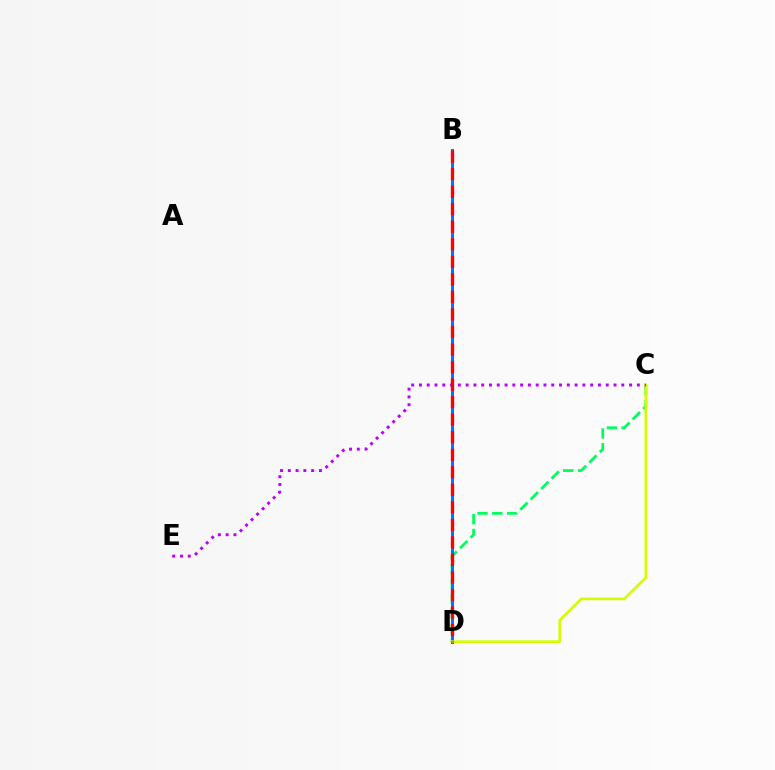{('C', 'D'): [{'color': '#00ff5c', 'line_style': 'dashed', 'thickness': 2.01}, {'color': '#d1ff00', 'line_style': 'solid', 'thickness': 1.91}], ('B', 'D'): [{'color': '#0074ff', 'line_style': 'solid', 'thickness': 2.17}, {'color': '#ff0000', 'line_style': 'dashed', 'thickness': 2.38}], ('C', 'E'): [{'color': '#b900ff', 'line_style': 'dotted', 'thickness': 2.11}]}